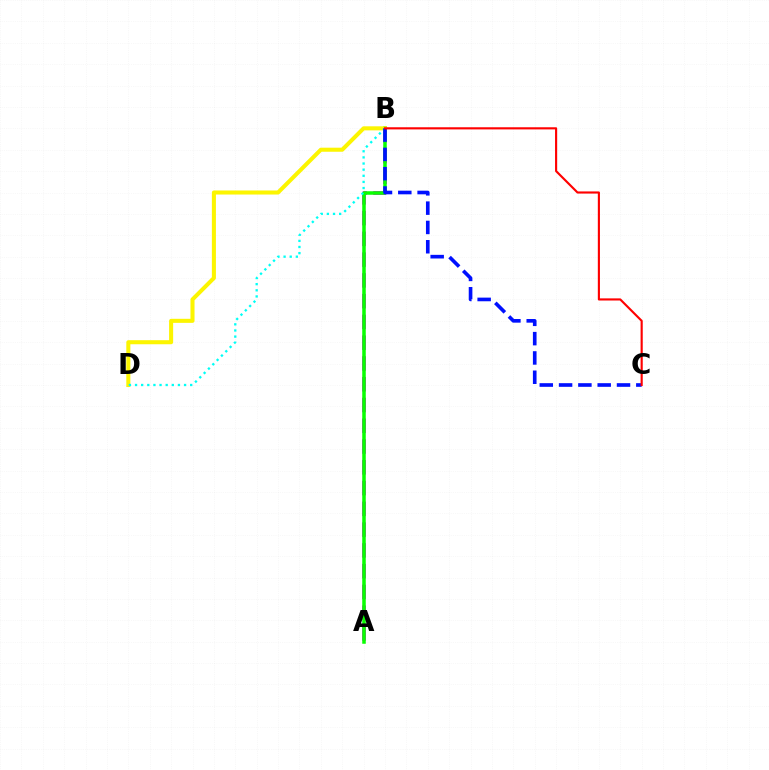{('A', 'B'): [{'color': '#ee00ff', 'line_style': 'dashed', 'thickness': 2.82}, {'color': '#08ff00', 'line_style': 'solid', 'thickness': 2.53}], ('B', 'D'): [{'color': '#fcf500', 'line_style': 'solid', 'thickness': 2.92}, {'color': '#00fff6', 'line_style': 'dotted', 'thickness': 1.67}], ('B', 'C'): [{'color': '#0010ff', 'line_style': 'dashed', 'thickness': 2.62}, {'color': '#ff0000', 'line_style': 'solid', 'thickness': 1.54}]}